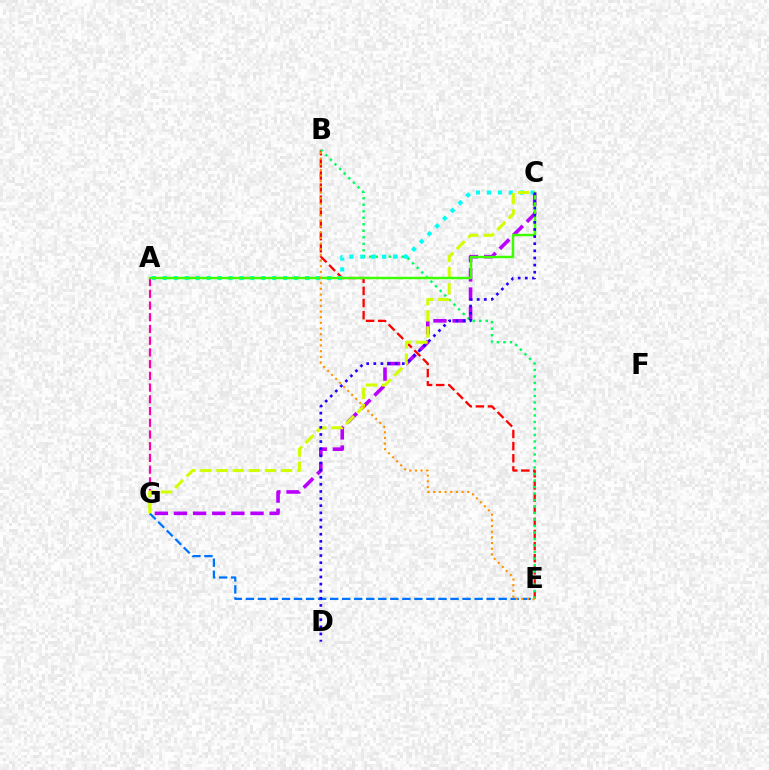{('B', 'E'): [{'color': '#ff0000', 'line_style': 'dashed', 'thickness': 1.65}, {'color': '#00ff5c', 'line_style': 'dotted', 'thickness': 1.77}, {'color': '#ff9400', 'line_style': 'dotted', 'thickness': 1.54}], ('E', 'G'): [{'color': '#0074ff', 'line_style': 'dashed', 'thickness': 1.64}], ('A', 'G'): [{'color': '#ff00ac', 'line_style': 'dashed', 'thickness': 1.59}], ('C', 'G'): [{'color': '#b900ff', 'line_style': 'dashed', 'thickness': 2.6}, {'color': '#d1ff00', 'line_style': 'dashed', 'thickness': 2.19}], ('A', 'C'): [{'color': '#00fff6', 'line_style': 'dotted', 'thickness': 2.97}, {'color': '#3dff00', 'line_style': 'solid', 'thickness': 1.75}], ('C', 'D'): [{'color': '#2500ff', 'line_style': 'dotted', 'thickness': 1.94}]}